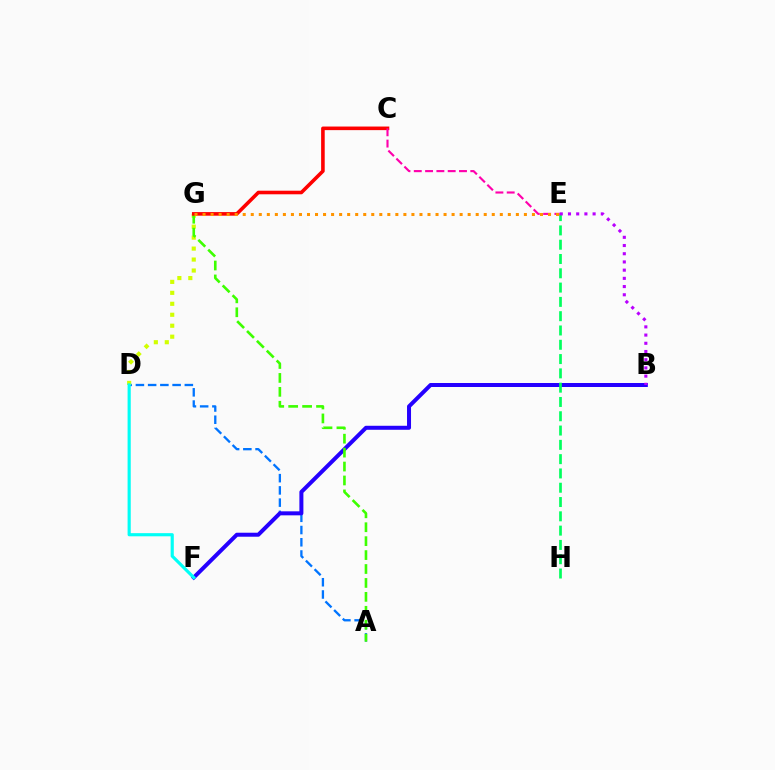{('A', 'D'): [{'color': '#0074ff', 'line_style': 'dashed', 'thickness': 1.66}], ('D', 'G'): [{'color': '#d1ff00', 'line_style': 'dotted', 'thickness': 2.98}], ('B', 'F'): [{'color': '#2500ff', 'line_style': 'solid', 'thickness': 2.88}], ('A', 'G'): [{'color': '#3dff00', 'line_style': 'dashed', 'thickness': 1.89}], ('E', 'H'): [{'color': '#00ff5c', 'line_style': 'dashed', 'thickness': 1.94}], ('C', 'G'): [{'color': '#ff0000', 'line_style': 'solid', 'thickness': 2.58}], ('B', 'E'): [{'color': '#b900ff', 'line_style': 'dotted', 'thickness': 2.23}], ('C', 'E'): [{'color': '#ff00ac', 'line_style': 'dashed', 'thickness': 1.54}], ('D', 'F'): [{'color': '#00fff6', 'line_style': 'solid', 'thickness': 2.27}], ('E', 'G'): [{'color': '#ff9400', 'line_style': 'dotted', 'thickness': 2.18}]}